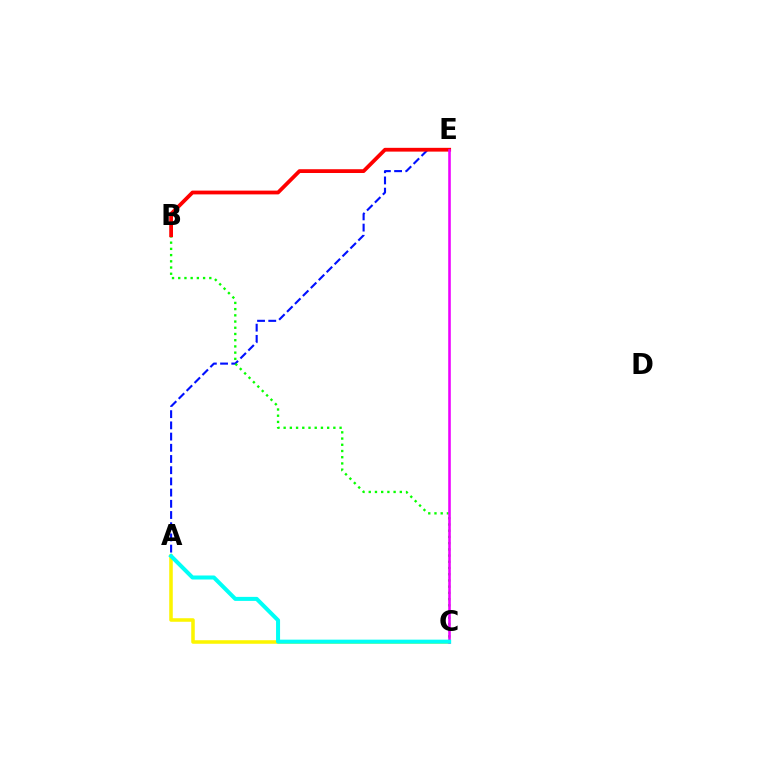{('A', 'E'): [{'color': '#0010ff', 'line_style': 'dashed', 'thickness': 1.52}], ('B', 'C'): [{'color': '#08ff00', 'line_style': 'dotted', 'thickness': 1.69}], ('B', 'E'): [{'color': '#ff0000', 'line_style': 'solid', 'thickness': 2.72}], ('A', 'C'): [{'color': '#fcf500', 'line_style': 'solid', 'thickness': 2.55}, {'color': '#00fff6', 'line_style': 'solid', 'thickness': 2.89}], ('C', 'E'): [{'color': '#ee00ff', 'line_style': 'solid', 'thickness': 1.85}]}